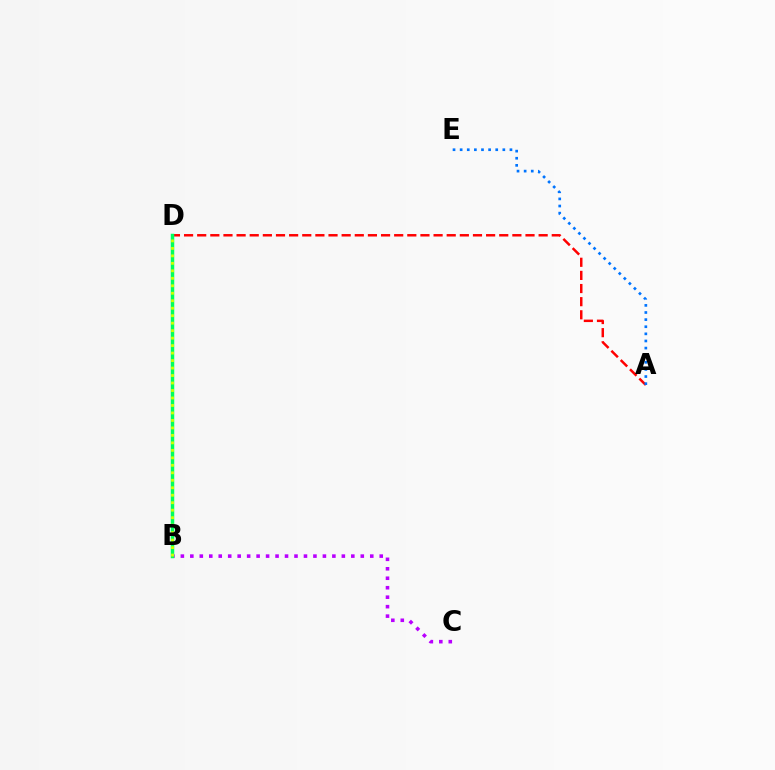{('B', 'C'): [{'color': '#b900ff', 'line_style': 'dotted', 'thickness': 2.57}], ('A', 'D'): [{'color': '#ff0000', 'line_style': 'dashed', 'thickness': 1.78}], ('B', 'D'): [{'color': '#00ff5c', 'line_style': 'solid', 'thickness': 2.51}, {'color': '#d1ff00', 'line_style': 'dotted', 'thickness': 2.03}], ('A', 'E'): [{'color': '#0074ff', 'line_style': 'dotted', 'thickness': 1.93}]}